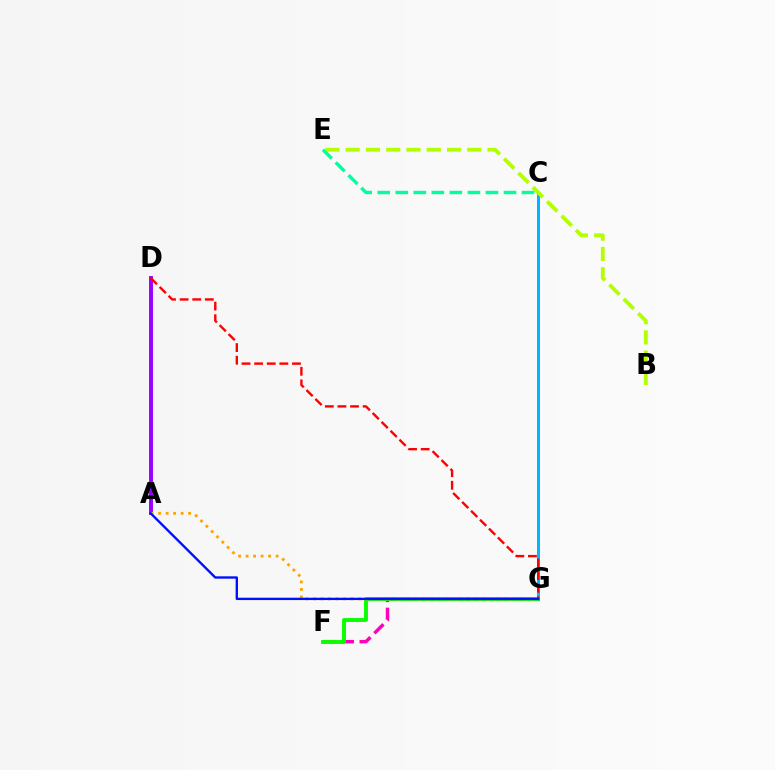{('C', 'G'): [{'color': '#00b5ff', 'line_style': 'solid', 'thickness': 2.15}], ('B', 'E'): [{'color': '#b3ff00', 'line_style': 'dashed', 'thickness': 2.75}], ('F', 'G'): [{'color': '#ff00bd', 'line_style': 'dashed', 'thickness': 2.49}, {'color': '#08ff00', 'line_style': 'solid', 'thickness': 2.8}], ('A', 'D'): [{'color': '#9b00ff', 'line_style': 'solid', 'thickness': 2.82}], ('A', 'G'): [{'color': '#ffa500', 'line_style': 'dotted', 'thickness': 2.04}, {'color': '#0010ff', 'line_style': 'solid', 'thickness': 1.7}], ('D', 'G'): [{'color': '#ff0000', 'line_style': 'dashed', 'thickness': 1.71}], ('C', 'E'): [{'color': '#00ff9d', 'line_style': 'dashed', 'thickness': 2.45}]}